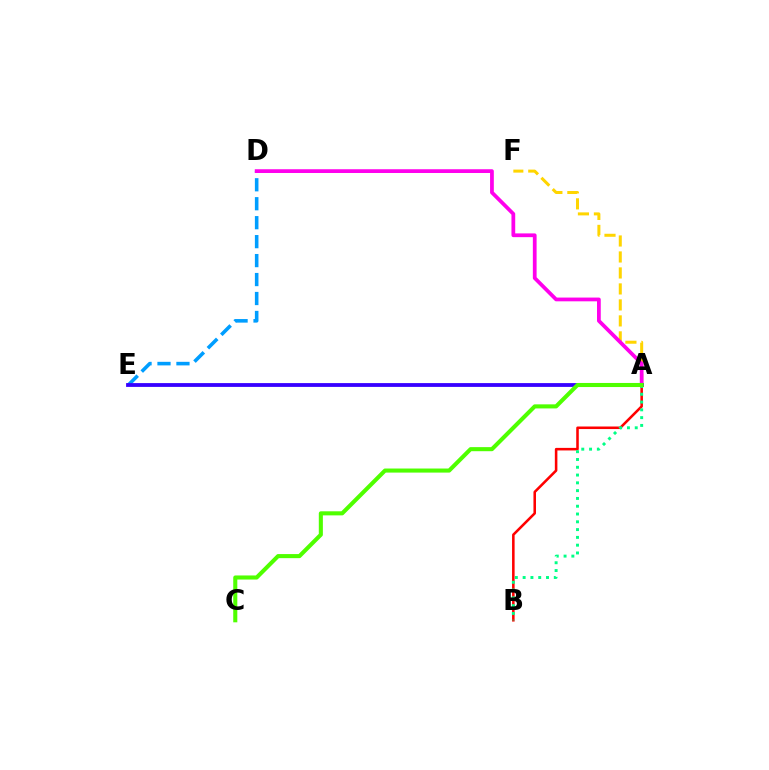{('D', 'E'): [{'color': '#009eff', 'line_style': 'dashed', 'thickness': 2.58}], ('A', 'F'): [{'color': '#ffd500', 'line_style': 'dashed', 'thickness': 2.17}], ('A', 'B'): [{'color': '#ff0000', 'line_style': 'solid', 'thickness': 1.84}, {'color': '#00ff86', 'line_style': 'dotted', 'thickness': 2.12}], ('A', 'D'): [{'color': '#ff00ed', 'line_style': 'solid', 'thickness': 2.7}], ('A', 'E'): [{'color': '#3700ff', 'line_style': 'solid', 'thickness': 2.74}], ('A', 'C'): [{'color': '#4fff00', 'line_style': 'solid', 'thickness': 2.93}]}